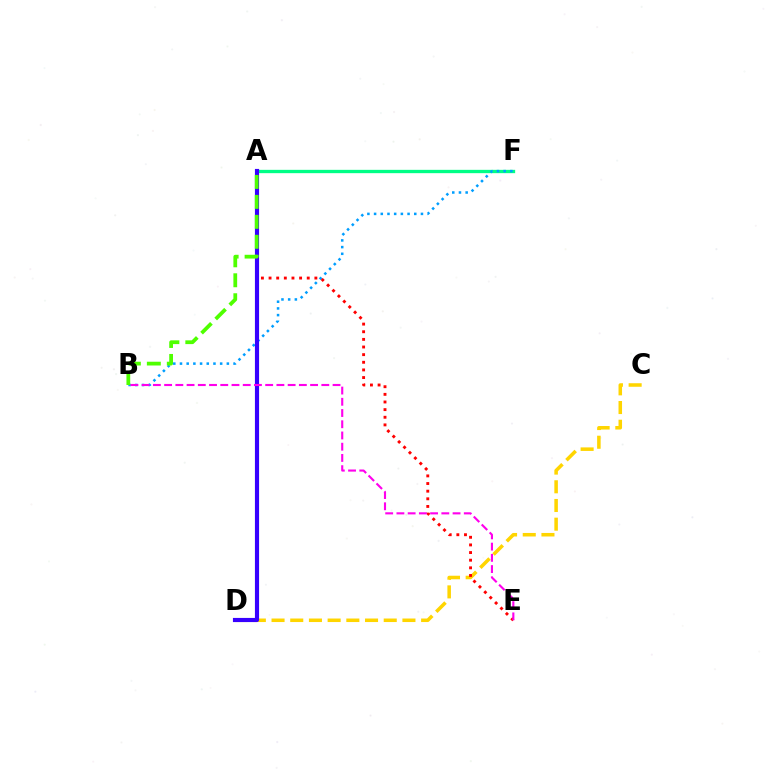{('C', 'D'): [{'color': '#ffd500', 'line_style': 'dashed', 'thickness': 2.54}], ('A', 'F'): [{'color': '#00ff86', 'line_style': 'solid', 'thickness': 2.39}], ('B', 'F'): [{'color': '#009eff', 'line_style': 'dotted', 'thickness': 1.82}], ('A', 'E'): [{'color': '#ff0000', 'line_style': 'dotted', 'thickness': 2.07}], ('A', 'D'): [{'color': '#3700ff', 'line_style': 'solid', 'thickness': 2.99}], ('B', 'E'): [{'color': '#ff00ed', 'line_style': 'dashed', 'thickness': 1.53}], ('A', 'B'): [{'color': '#4fff00', 'line_style': 'dashed', 'thickness': 2.71}]}